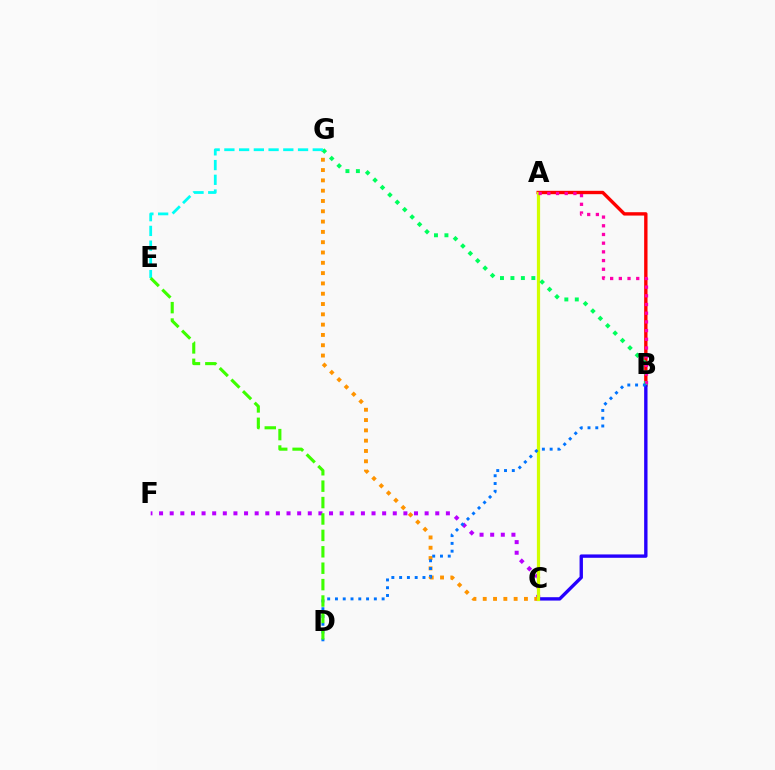{('A', 'B'): [{'color': '#ff0000', 'line_style': 'solid', 'thickness': 2.42}, {'color': '#ff00ac', 'line_style': 'dotted', 'thickness': 2.36}], ('C', 'F'): [{'color': '#b900ff', 'line_style': 'dotted', 'thickness': 2.89}], ('B', 'C'): [{'color': '#2500ff', 'line_style': 'solid', 'thickness': 2.42}], ('C', 'G'): [{'color': '#ff9400', 'line_style': 'dotted', 'thickness': 2.8}], ('A', 'C'): [{'color': '#d1ff00', 'line_style': 'solid', 'thickness': 2.32}], ('B', 'G'): [{'color': '#00ff5c', 'line_style': 'dotted', 'thickness': 2.84}], ('B', 'D'): [{'color': '#0074ff', 'line_style': 'dotted', 'thickness': 2.11}], ('E', 'G'): [{'color': '#00fff6', 'line_style': 'dashed', 'thickness': 2.0}], ('D', 'E'): [{'color': '#3dff00', 'line_style': 'dashed', 'thickness': 2.23}]}